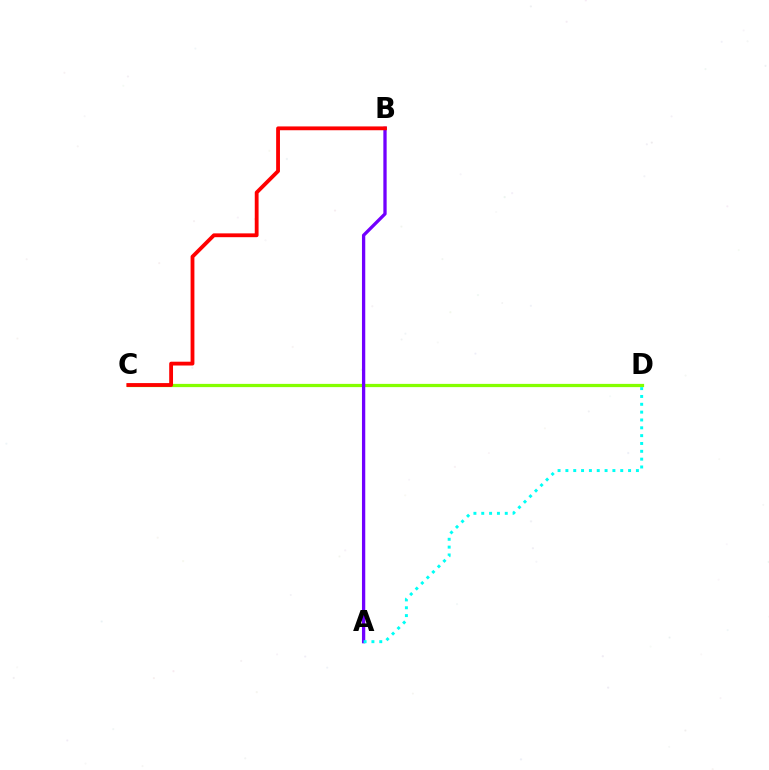{('C', 'D'): [{'color': '#84ff00', 'line_style': 'solid', 'thickness': 2.33}], ('A', 'B'): [{'color': '#7200ff', 'line_style': 'solid', 'thickness': 2.37}], ('B', 'C'): [{'color': '#ff0000', 'line_style': 'solid', 'thickness': 2.75}], ('A', 'D'): [{'color': '#00fff6', 'line_style': 'dotted', 'thickness': 2.13}]}